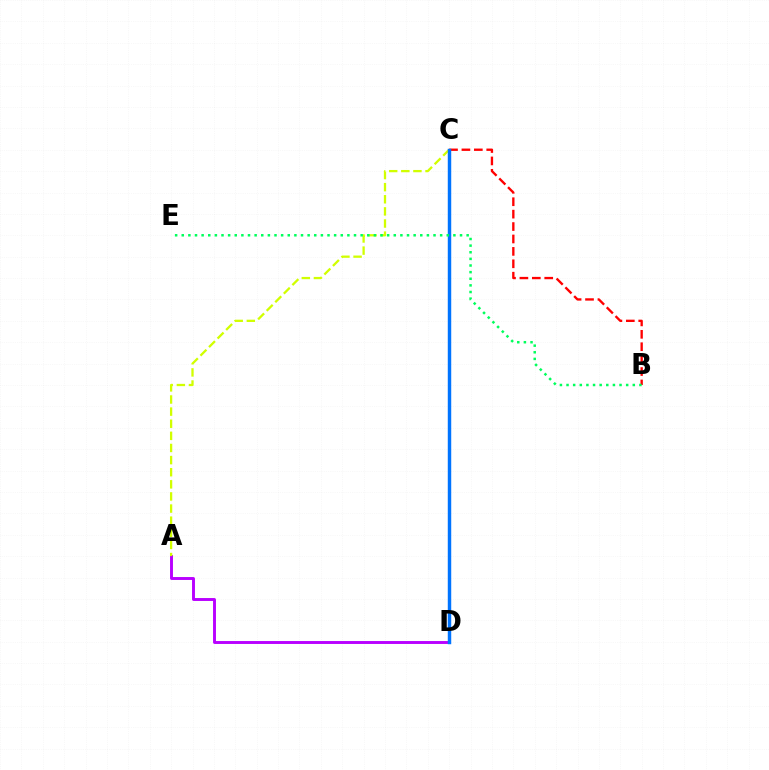{('A', 'D'): [{'color': '#b900ff', 'line_style': 'solid', 'thickness': 2.1}], ('A', 'C'): [{'color': '#d1ff00', 'line_style': 'dashed', 'thickness': 1.65}], ('B', 'C'): [{'color': '#ff0000', 'line_style': 'dashed', 'thickness': 1.69}], ('C', 'D'): [{'color': '#0074ff', 'line_style': 'solid', 'thickness': 2.48}], ('B', 'E'): [{'color': '#00ff5c', 'line_style': 'dotted', 'thickness': 1.8}]}